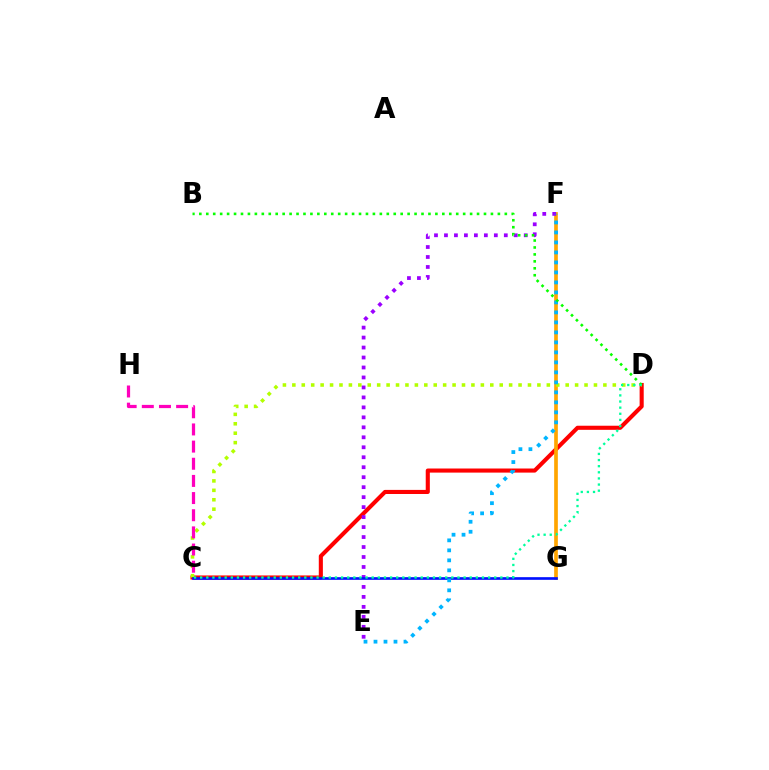{('C', 'D'): [{'color': '#ff0000', 'line_style': 'solid', 'thickness': 2.95}, {'color': '#b3ff00', 'line_style': 'dotted', 'thickness': 2.56}, {'color': '#00ff9d', 'line_style': 'dotted', 'thickness': 1.66}], ('F', 'G'): [{'color': '#ffa500', 'line_style': 'solid', 'thickness': 2.65}], ('C', 'H'): [{'color': '#ff00bd', 'line_style': 'dashed', 'thickness': 2.33}], ('E', 'F'): [{'color': '#9b00ff', 'line_style': 'dotted', 'thickness': 2.71}, {'color': '#00b5ff', 'line_style': 'dotted', 'thickness': 2.72}], ('C', 'G'): [{'color': '#0010ff', 'line_style': 'solid', 'thickness': 1.92}], ('B', 'D'): [{'color': '#08ff00', 'line_style': 'dotted', 'thickness': 1.89}]}